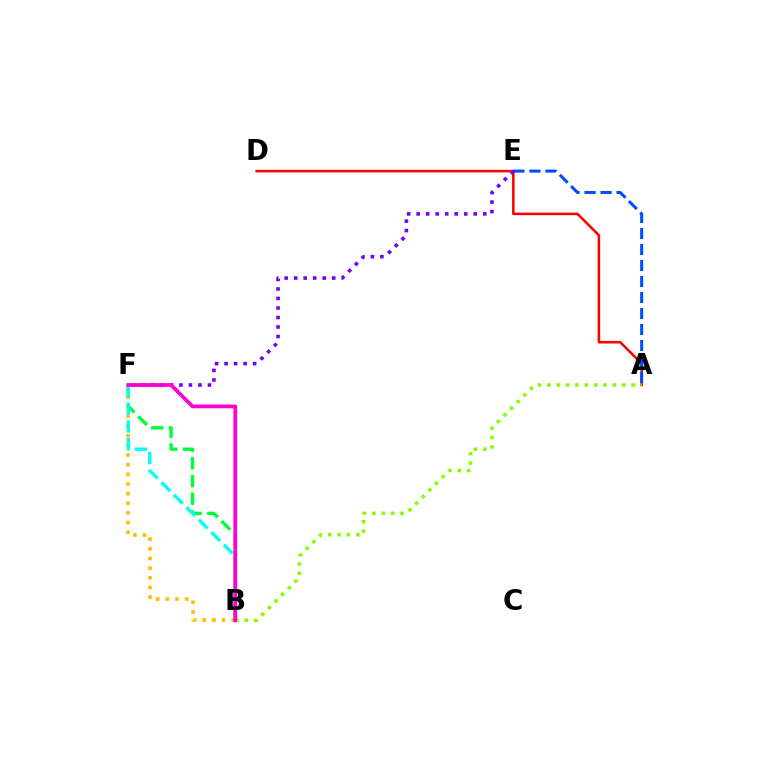{('B', 'F'): [{'color': '#00ff39', 'line_style': 'dashed', 'thickness': 2.4}, {'color': '#ffbd00', 'line_style': 'dotted', 'thickness': 2.62}, {'color': '#00fff6', 'line_style': 'dashed', 'thickness': 2.4}, {'color': '#ff00cf', 'line_style': 'solid', 'thickness': 2.72}], ('A', 'D'): [{'color': '#ff0000', 'line_style': 'solid', 'thickness': 1.84}], ('A', 'E'): [{'color': '#004bff', 'line_style': 'dashed', 'thickness': 2.17}], ('A', 'B'): [{'color': '#84ff00', 'line_style': 'dotted', 'thickness': 2.55}], ('E', 'F'): [{'color': '#7200ff', 'line_style': 'dotted', 'thickness': 2.58}]}